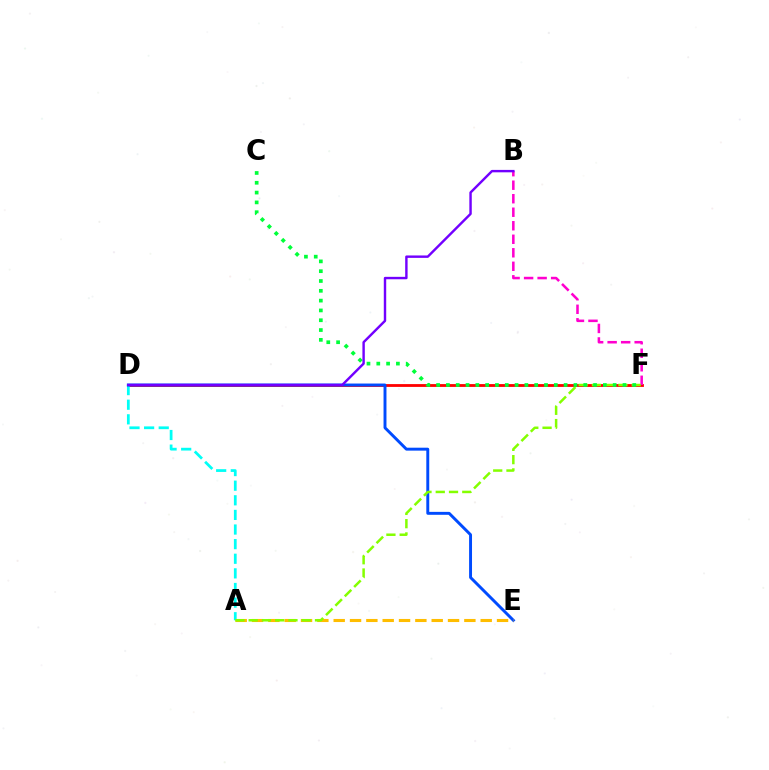{('D', 'F'): [{'color': '#ff0000', 'line_style': 'solid', 'thickness': 2.03}], ('A', 'D'): [{'color': '#00fff6', 'line_style': 'dashed', 'thickness': 1.99}], ('D', 'E'): [{'color': '#004bff', 'line_style': 'solid', 'thickness': 2.11}], ('B', 'F'): [{'color': '#ff00cf', 'line_style': 'dashed', 'thickness': 1.84}], ('A', 'E'): [{'color': '#ffbd00', 'line_style': 'dashed', 'thickness': 2.22}], ('A', 'F'): [{'color': '#84ff00', 'line_style': 'dashed', 'thickness': 1.8}], ('C', 'F'): [{'color': '#00ff39', 'line_style': 'dotted', 'thickness': 2.67}], ('B', 'D'): [{'color': '#7200ff', 'line_style': 'solid', 'thickness': 1.74}]}